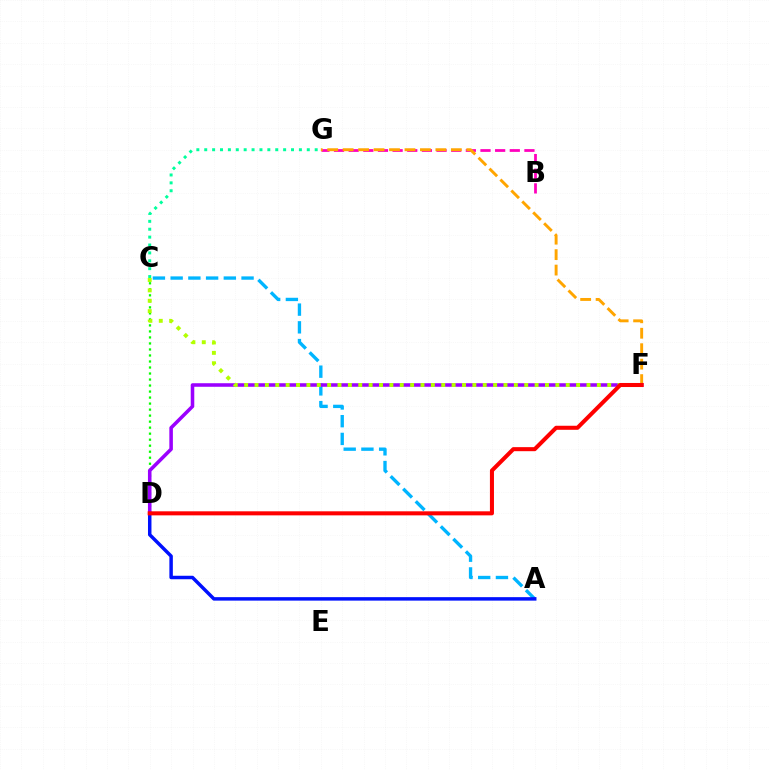{('C', 'G'): [{'color': '#00ff9d', 'line_style': 'dotted', 'thickness': 2.14}], ('A', 'C'): [{'color': '#00b5ff', 'line_style': 'dashed', 'thickness': 2.41}], ('B', 'G'): [{'color': '#ff00bd', 'line_style': 'dashed', 'thickness': 1.99}], ('C', 'D'): [{'color': '#08ff00', 'line_style': 'dotted', 'thickness': 1.63}], ('A', 'D'): [{'color': '#0010ff', 'line_style': 'solid', 'thickness': 2.5}], ('D', 'F'): [{'color': '#9b00ff', 'line_style': 'solid', 'thickness': 2.56}, {'color': '#ff0000', 'line_style': 'solid', 'thickness': 2.91}], ('F', 'G'): [{'color': '#ffa500', 'line_style': 'dashed', 'thickness': 2.1}], ('C', 'F'): [{'color': '#b3ff00', 'line_style': 'dotted', 'thickness': 2.82}]}